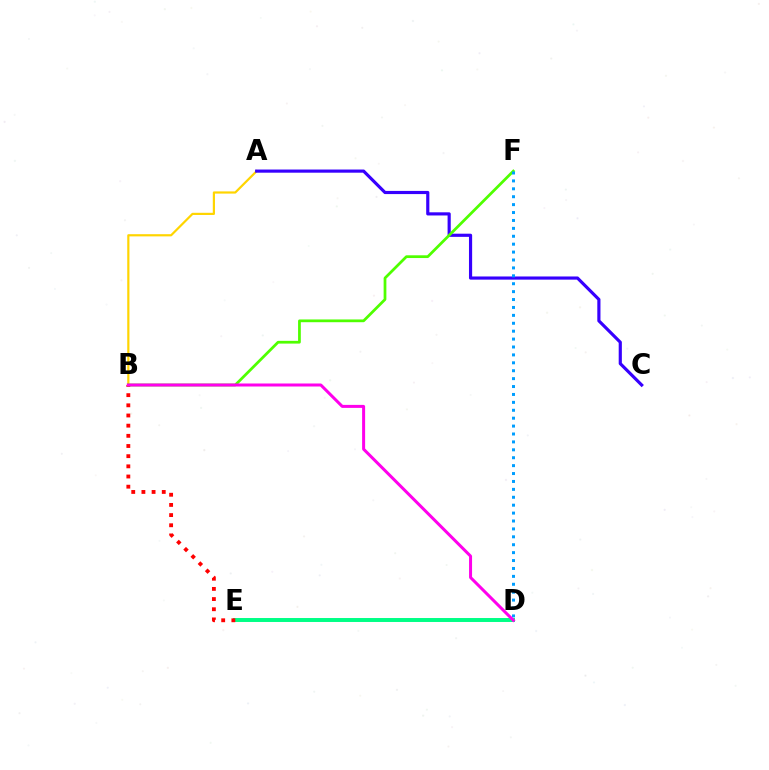{('D', 'E'): [{'color': '#00ff86', 'line_style': 'solid', 'thickness': 2.85}], ('A', 'B'): [{'color': '#ffd500', 'line_style': 'solid', 'thickness': 1.58}], ('B', 'E'): [{'color': '#ff0000', 'line_style': 'dotted', 'thickness': 2.76}], ('A', 'C'): [{'color': '#3700ff', 'line_style': 'solid', 'thickness': 2.28}], ('B', 'F'): [{'color': '#4fff00', 'line_style': 'solid', 'thickness': 1.98}], ('D', 'F'): [{'color': '#009eff', 'line_style': 'dotted', 'thickness': 2.15}], ('B', 'D'): [{'color': '#ff00ed', 'line_style': 'solid', 'thickness': 2.16}]}